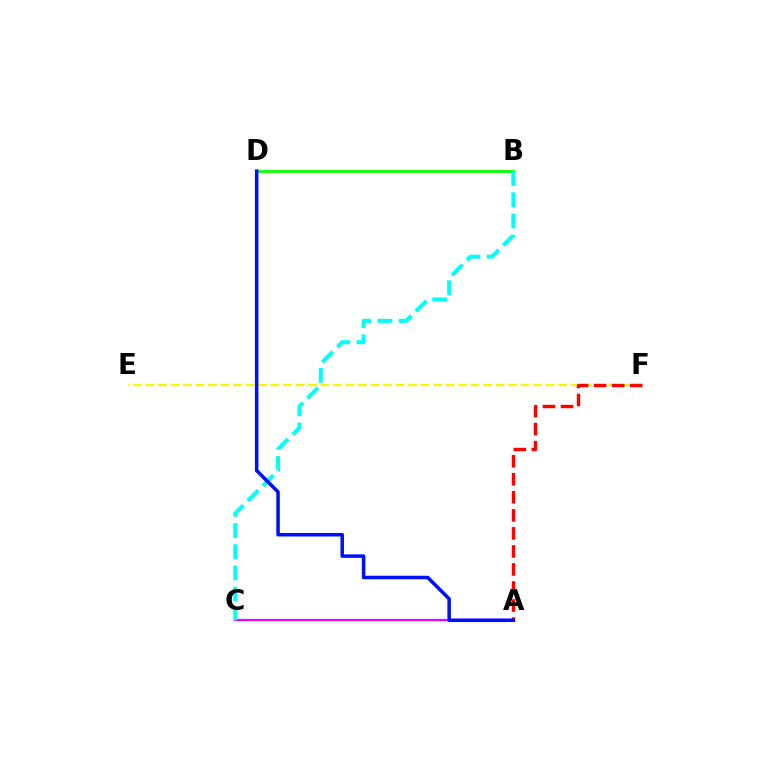{('A', 'C'): [{'color': '#ee00ff', 'line_style': 'solid', 'thickness': 1.62}], ('B', 'D'): [{'color': '#08ff00', 'line_style': 'solid', 'thickness': 2.01}], ('E', 'F'): [{'color': '#fcf500', 'line_style': 'dashed', 'thickness': 1.7}], ('A', 'F'): [{'color': '#ff0000', 'line_style': 'dashed', 'thickness': 2.45}], ('B', 'C'): [{'color': '#00fff6', 'line_style': 'dashed', 'thickness': 2.88}], ('A', 'D'): [{'color': '#0010ff', 'line_style': 'solid', 'thickness': 2.53}]}